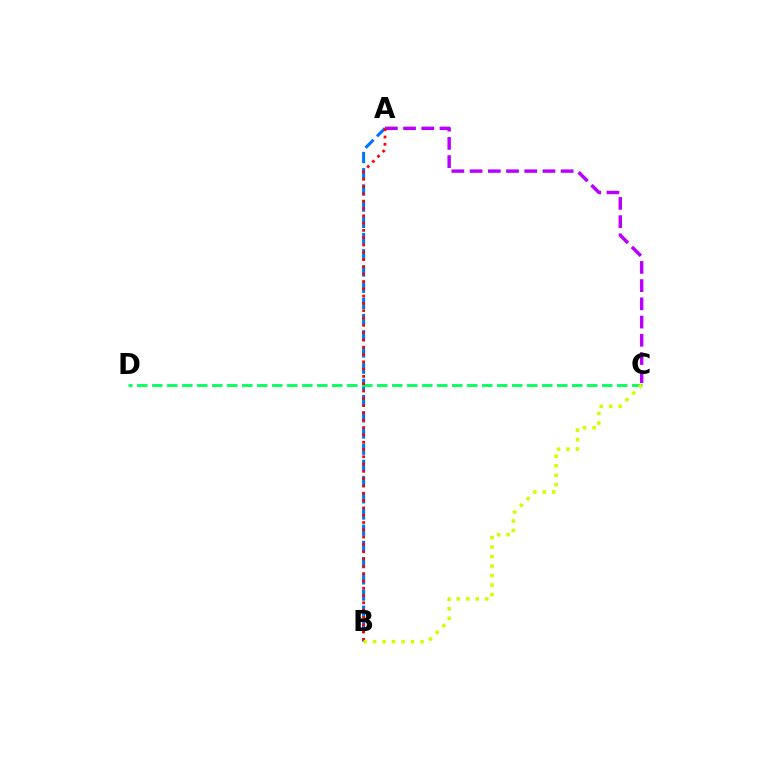{('A', 'C'): [{'color': '#b900ff', 'line_style': 'dashed', 'thickness': 2.47}], ('A', 'B'): [{'color': '#0074ff', 'line_style': 'dashed', 'thickness': 2.2}, {'color': '#ff0000', 'line_style': 'dotted', 'thickness': 1.98}], ('C', 'D'): [{'color': '#00ff5c', 'line_style': 'dashed', 'thickness': 2.04}], ('B', 'C'): [{'color': '#d1ff00', 'line_style': 'dotted', 'thickness': 2.58}]}